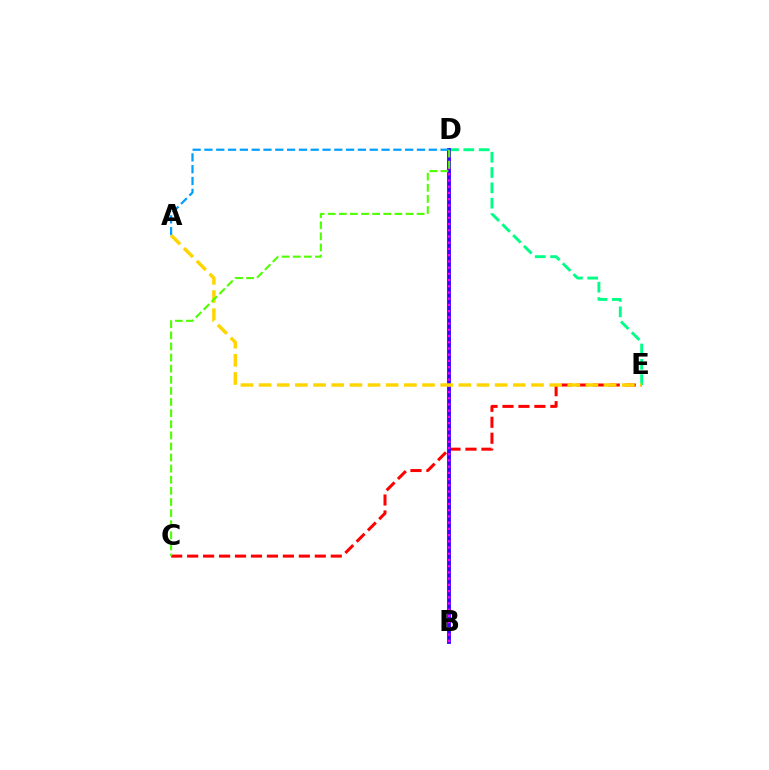{('C', 'E'): [{'color': '#ff0000', 'line_style': 'dashed', 'thickness': 2.17}], ('D', 'E'): [{'color': '#00ff86', 'line_style': 'dashed', 'thickness': 2.08}], ('B', 'D'): [{'color': '#3700ff', 'line_style': 'solid', 'thickness': 2.76}, {'color': '#ff00ed', 'line_style': 'dotted', 'thickness': 1.69}], ('A', 'D'): [{'color': '#009eff', 'line_style': 'dashed', 'thickness': 1.6}], ('A', 'E'): [{'color': '#ffd500', 'line_style': 'dashed', 'thickness': 2.47}], ('C', 'D'): [{'color': '#4fff00', 'line_style': 'dashed', 'thickness': 1.51}]}